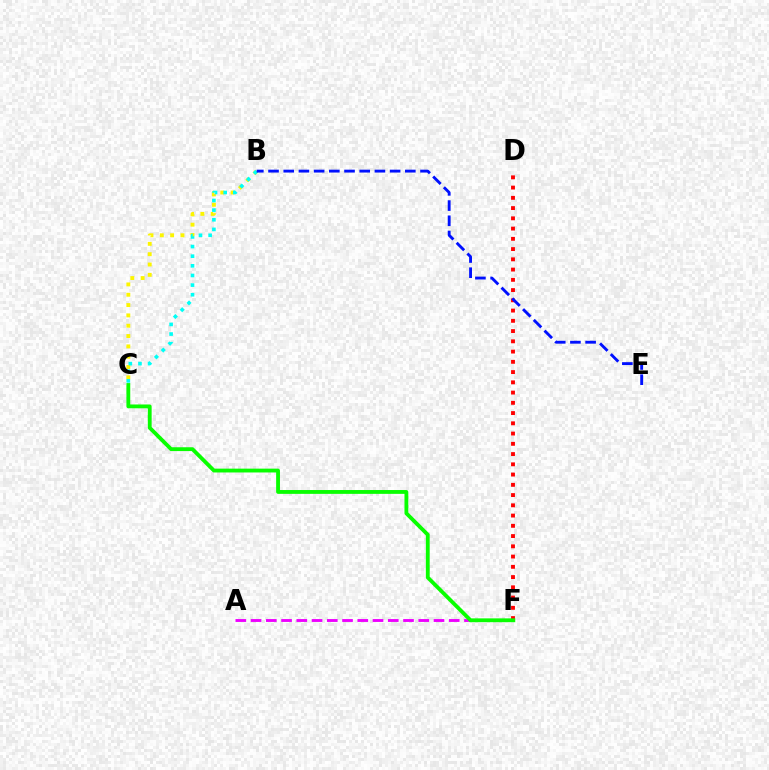{('A', 'F'): [{'color': '#ee00ff', 'line_style': 'dashed', 'thickness': 2.07}], ('B', 'C'): [{'color': '#fcf500', 'line_style': 'dotted', 'thickness': 2.81}, {'color': '#00fff6', 'line_style': 'dotted', 'thickness': 2.62}], ('D', 'F'): [{'color': '#ff0000', 'line_style': 'dotted', 'thickness': 2.78}], ('B', 'E'): [{'color': '#0010ff', 'line_style': 'dashed', 'thickness': 2.06}], ('C', 'F'): [{'color': '#08ff00', 'line_style': 'solid', 'thickness': 2.76}]}